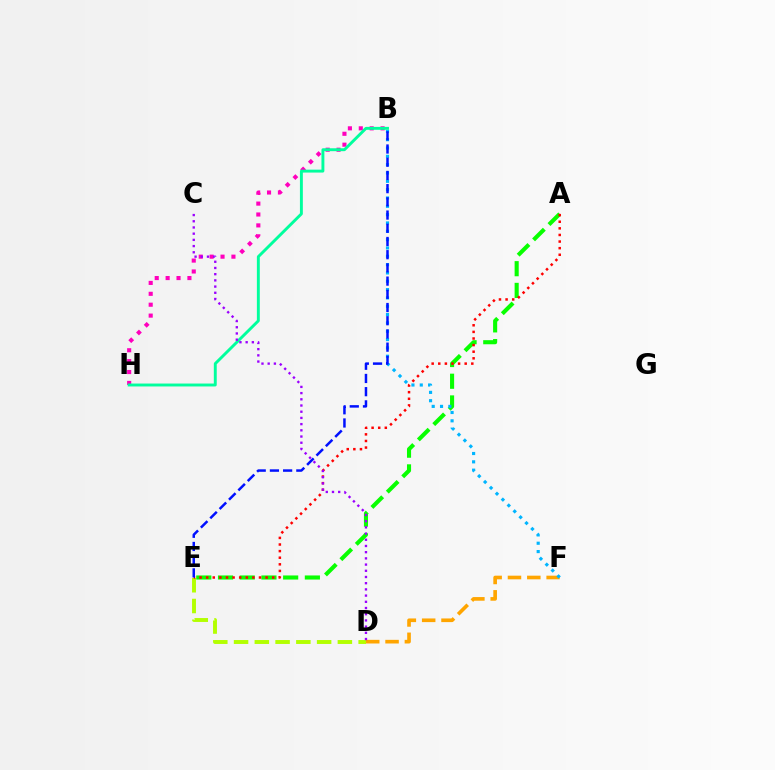{('A', 'E'): [{'color': '#08ff00', 'line_style': 'dashed', 'thickness': 2.95}, {'color': '#ff0000', 'line_style': 'dotted', 'thickness': 1.79}], ('B', 'H'): [{'color': '#ff00bd', 'line_style': 'dotted', 'thickness': 2.96}, {'color': '#00ff9d', 'line_style': 'solid', 'thickness': 2.1}], ('D', 'F'): [{'color': '#ffa500', 'line_style': 'dashed', 'thickness': 2.63}], ('D', 'E'): [{'color': '#b3ff00', 'line_style': 'dashed', 'thickness': 2.82}], ('B', 'F'): [{'color': '#00b5ff', 'line_style': 'dotted', 'thickness': 2.26}], ('B', 'E'): [{'color': '#0010ff', 'line_style': 'dashed', 'thickness': 1.79}], ('C', 'D'): [{'color': '#9b00ff', 'line_style': 'dotted', 'thickness': 1.69}]}